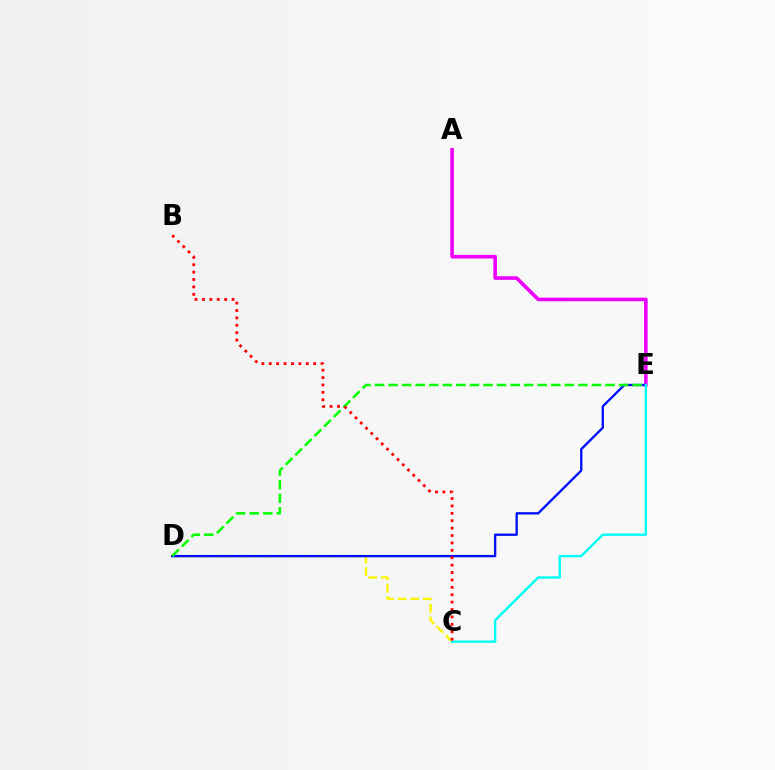{('A', 'E'): [{'color': '#ee00ff', 'line_style': 'solid', 'thickness': 2.59}], ('C', 'D'): [{'color': '#fcf500', 'line_style': 'dashed', 'thickness': 1.72}], ('D', 'E'): [{'color': '#0010ff', 'line_style': 'solid', 'thickness': 1.68}, {'color': '#08ff00', 'line_style': 'dashed', 'thickness': 1.84}], ('C', 'E'): [{'color': '#00fff6', 'line_style': 'solid', 'thickness': 1.73}], ('B', 'C'): [{'color': '#ff0000', 'line_style': 'dotted', 'thickness': 2.01}]}